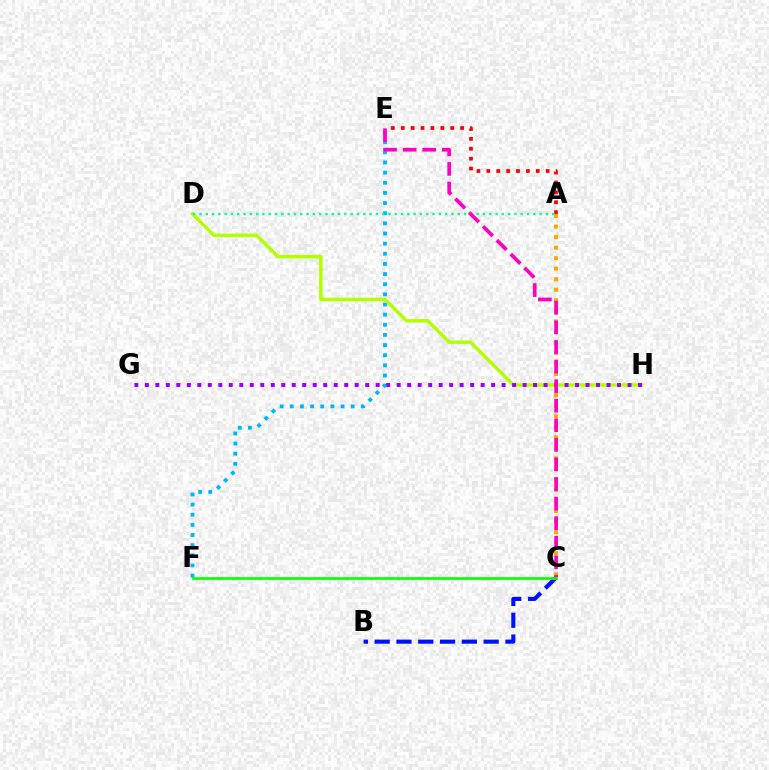{('E', 'F'): [{'color': '#00b5ff', 'line_style': 'dotted', 'thickness': 2.76}], ('B', 'C'): [{'color': '#0010ff', 'line_style': 'dashed', 'thickness': 2.96}], ('A', 'C'): [{'color': '#ffa500', 'line_style': 'dotted', 'thickness': 2.86}], ('D', 'H'): [{'color': '#b3ff00', 'line_style': 'solid', 'thickness': 2.48}], ('G', 'H'): [{'color': '#9b00ff', 'line_style': 'dotted', 'thickness': 2.85}], ('A', 'E'): [{'color': '#ff0000', 'line_style': 'dotted', 'thickness': 2.69}], ('A', 'D'): [{'color': '#00ff9d', 'line_style': 'dotted', 'thickness': 1.71}], ('C', 'E'): [{'color': '#ff00bd', 'line_style': 'dashed', 'thickness': 2.66}], ('C', 'F'): [{'color': '#08ff00', 'line_style': 'solid', 'thickness': 1.91}]}